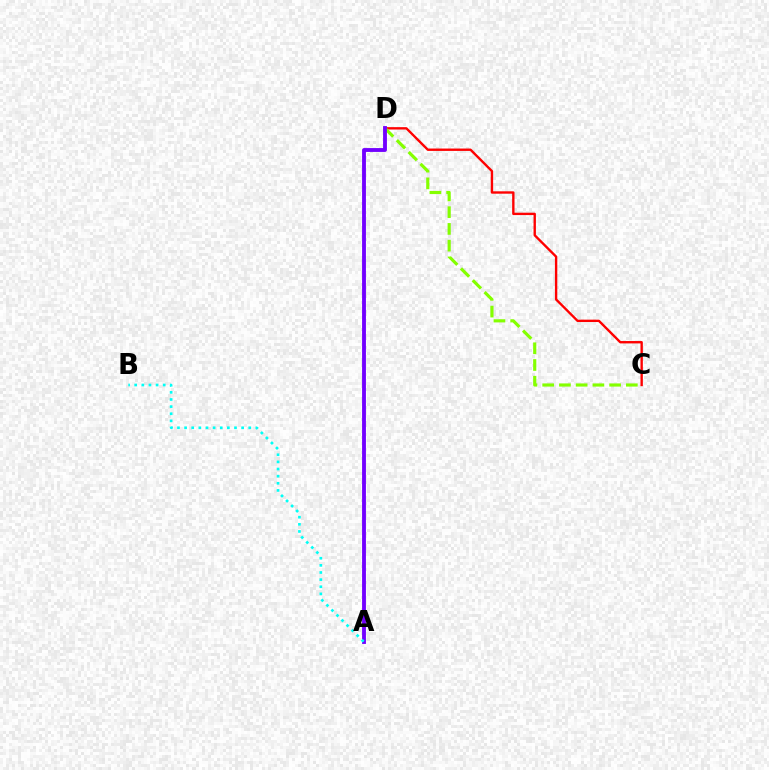{('C', 'D'): [{'color': '#ff0000', 'line_style': 'solid', 'thickness': 1.71}, {'color': '#84ff00', 'line_style': 'dashed', 'thickness': 2.27}], ('A', 'D'): [{'color': '#7200ff', 'line_style': 'solid', 'thickness': 2.78}], ('A', 'B'): [{'color': '#00fff6', 'line_style': 'dotted', 'thickness': 1.94}]}